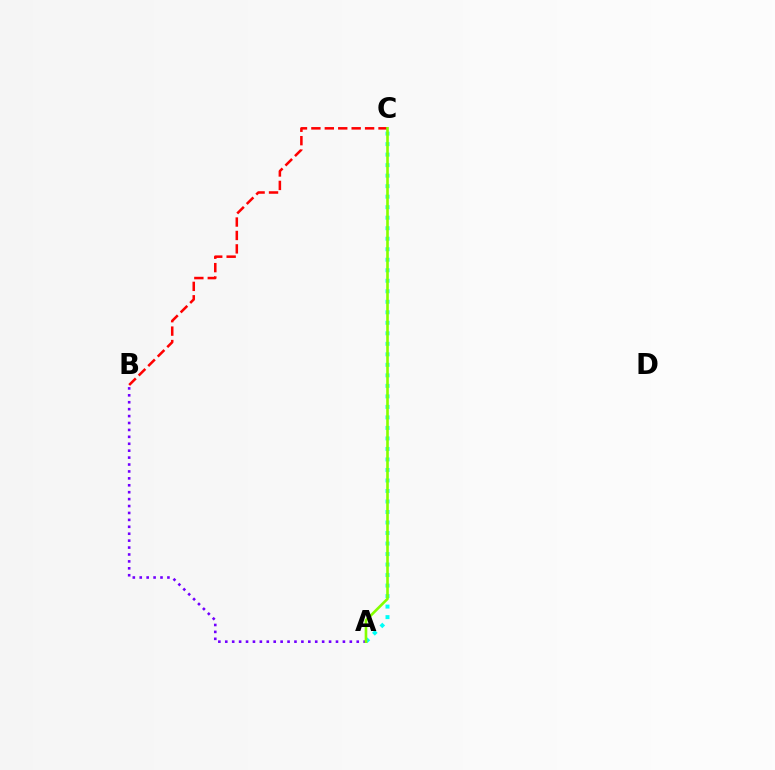{('B', 'C'): [{'color': '#ff0000', 'line_style': 'dashed', 'thickness': 1.82}], ('A', 'C'): [{'color': '#00fff6', 'line_style': 'dotted', 'thickness': 2.86}, {'color': '#84ff00', 'line_style': 'solid', 'thickness': 1.89}], ('A', 'B'): [{'color': '#7200ff', 'line_style': 'dotted', 'thickness': 1.88}]}